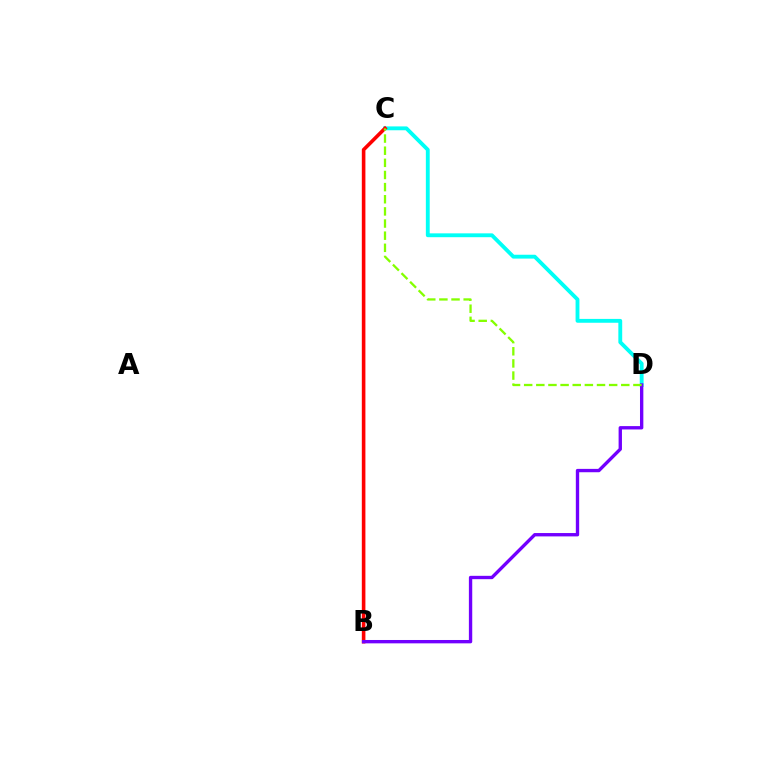{('C', 'D'): [{'color': '#00fff6', 'line_style': 'solid', 'thickness': 2.77}, {'color': '#84ff00', 'line_style': 'dashed', 'thickness': 1.65}], ('B', 'C'): [{'color': '#ff0000', 'line_style': 'solid', 'thickness': 2.59}], ('B', 'D'): [{'color': '#7200ff', 'line_style': 'solid', 'thickness': 2.42}]}